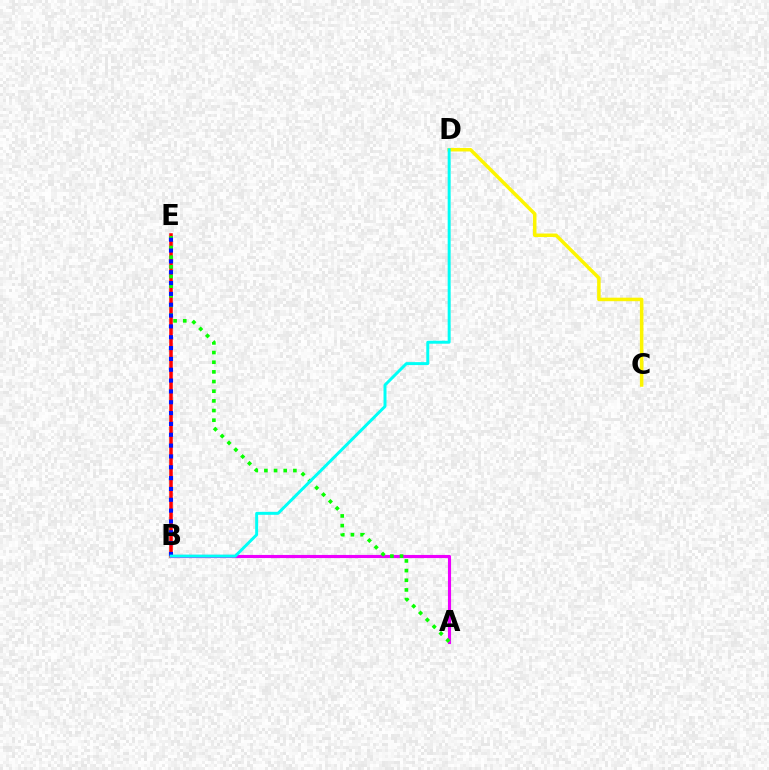{('B', 'E'): [{'color': '#ff0000', 'line_style': 'solid', 'thickness': 2.54}, {'color': '#0010ff', 'line_style': 'dotted', 'thickness': 2.94}], ('A', 'B'): [{'color': '#ee00ff', 'line_style': 'solid', 'thickness': 2.25}], ('A', 'E'): [{'color': '#08ff00', 'line_style': 'dotted', 'thickness': 2.63}], ('C', 'D'): [{'color': '#fcf500', 'line_style': 'solid', 'thickness': 2.53}], ('B', 'D'): [{'color': '#00fff6', 'line_style': 'solid', 'thickness': 2.14}]}